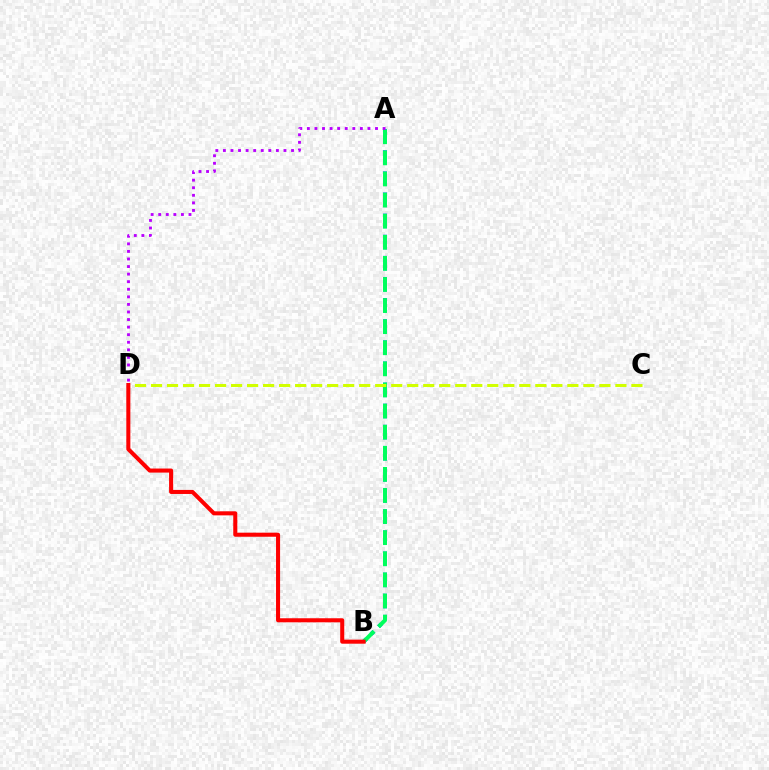{('A', 'B'): [{'color': '#0074ff', 'line_style': 'dotted', 'thickness': 2.87}, {'color': '#00ff5c', 'line_style': 'dashed', 'thickness': 2.87}], ('C', 'D'): [{'color': '#d1ff00', 'line_style': 'dashed', 'thickness': 2.18}], ('B', 'D'): [{'color': '#ff0000', 'line_style': 'solid', 'thickness': 2.92}], ('A', 'D'): [{'color': '#b900ff', 'line_style': 'dotted', 'thickness': 2.06}]}